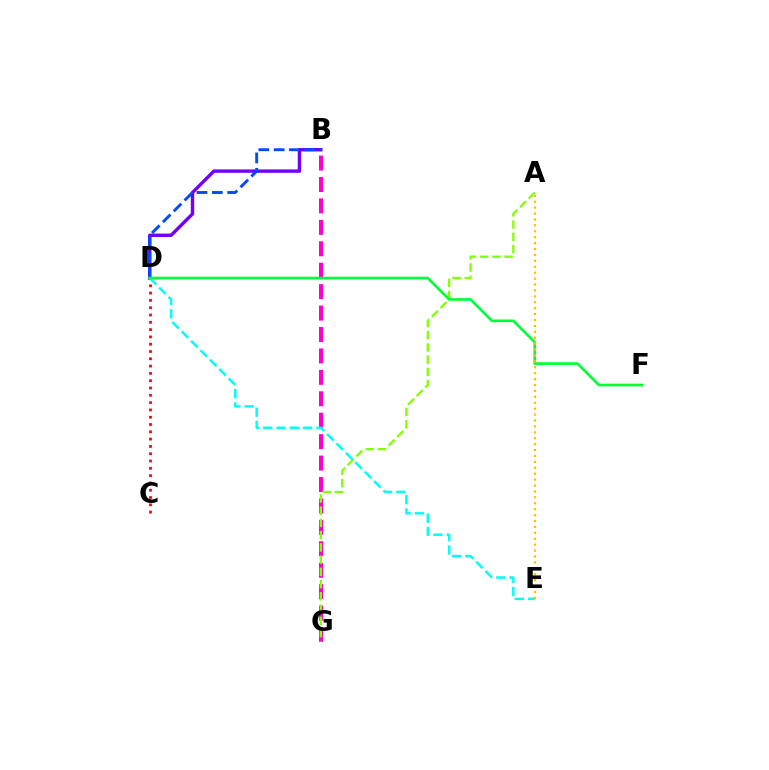{('B', 'D'): [{'color': '#7200ff', 'line_style': 'solid', 'thickness': 2.45}, {'color': '#004bff', 'line_style': 'dashed', 'thickness': 2.08}], ('B', 'G'): [{'color': '#ff00cf', 'line_style': 'dashed', 'thickness': 2.91}], ('C', 'D'): [{'color': '#ff0000', 'line_style': 'dotted', 'thickness': 1.98}], ('A', 'G'): [{'color': '#84ff00', 'line_style': 'dashed', 'thickness': 1.66}], ('D', 'E'): [{'color': '#00fff6', 'line_style': 'dashed', 'thickness': 1.81}], ('D', 'F'): [{'color': '#00ff39', 'line_style': 'solid', 'thickness': 1.91}], ('A', 'E'): [{'color': '#ffbd00', 'line_style': 'dotted', 'thickness': 1.61}]}